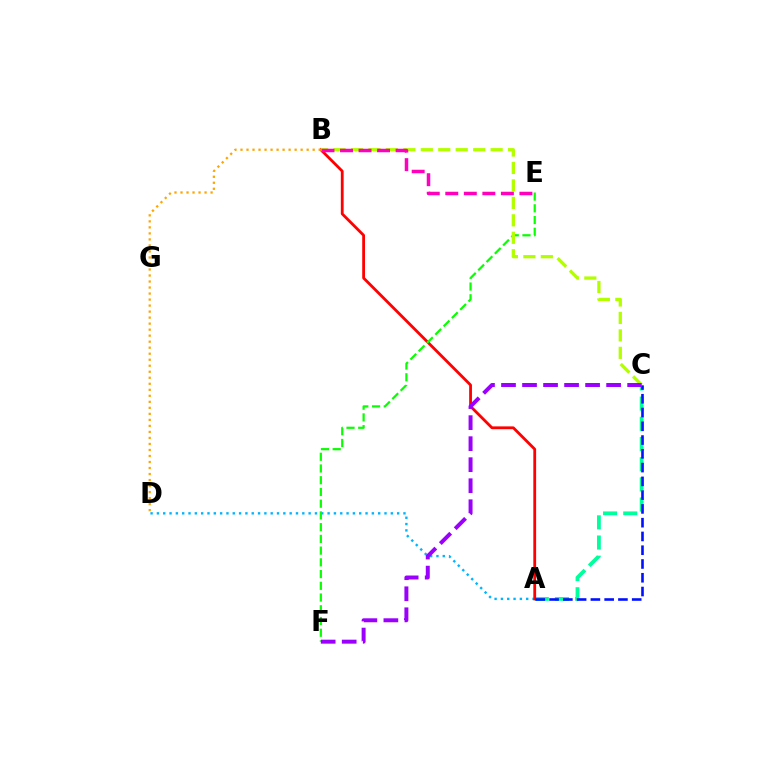{('A', 'D'): [{'color': '#00b5ff', 'line_style': 'dotted', 'thickness': 1.72}], ('A', 'C'): [{'color': '#00ff9d', 'line_style': 'dashed', 'thickness': 2.74}, {'color': '#0010ff', 'line_style': 'dashed', 'thickness': 1.87}], ('A', 'B'): [{'color': '#ff0000', 'line_style': 'solid', 'thickness': 2.01}], ('E', 'F'): [{'color': '#08ff00', 'line_style': 'dashed', 'thickness': 1.59}], ('B', 'C'): [{'color': '#b3ff00', 'line_style': 'dashed', 'thickness': 2.37}], ('B', 'D'): [{'color': '#ffa500', 'line_style': 'dotted', 'thickness': 1.63}], ('B', 'E'): [{'color': '#ff00bd', 'line_style': 'dashed', 'thickness': 2.52}], ('C', 'F'): [{'color': '#9b00ff', 'line_style': 'dashed', 'thickness': 2.86}]}